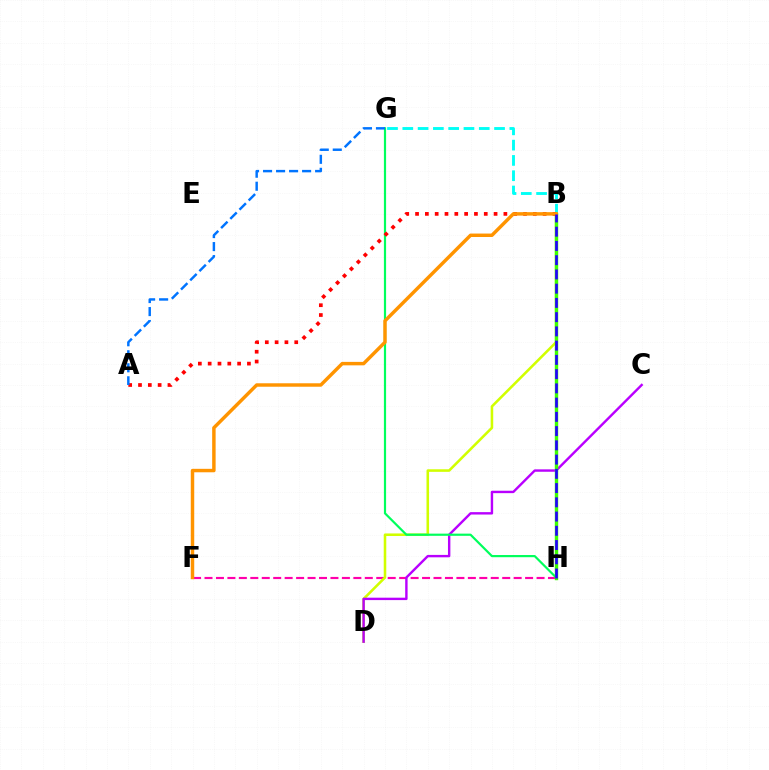{('F', 'H'): [{'color': '#ff00ac', 'line_style': 'dashed', 'thickness': 1.56}], ('B', 'D'): [{'color': '#d1ff00', 'line_style': 'solid', 'thickness': 1.85}], ('C', 'D'): [{'color': '#b900ff', 'line_style': 'solid', 'thickness': 1.73}], ('B', 'G'): [{'color': '#00fff6', 'line_style': 'dashed', 'thickness': 2.08}], ('G', 'H'): [{'color': '#00ff5c', 'line_style': 'solid', 'thickness': 1.57}], ('B', 'H'): [{'color': '#3dff00', 'line_style': 'solid', 'thickness': 2.46}, {'color': '#2500ff', 'line_style': 'dashed', 'thickness': 1.93}], ('A', 'B'): [{'color': '#ff0000', 'line_style': 'dotted', 'thickness': 2.67}], ('B', 'F'): [{'color': '#ff9400', 'line_style': 'solid', 'thickness': 2.49}], ('A', 'G'): [{'color': '#0074ff', 'line_style': 'dashed', 'thickness': 1.77}]}